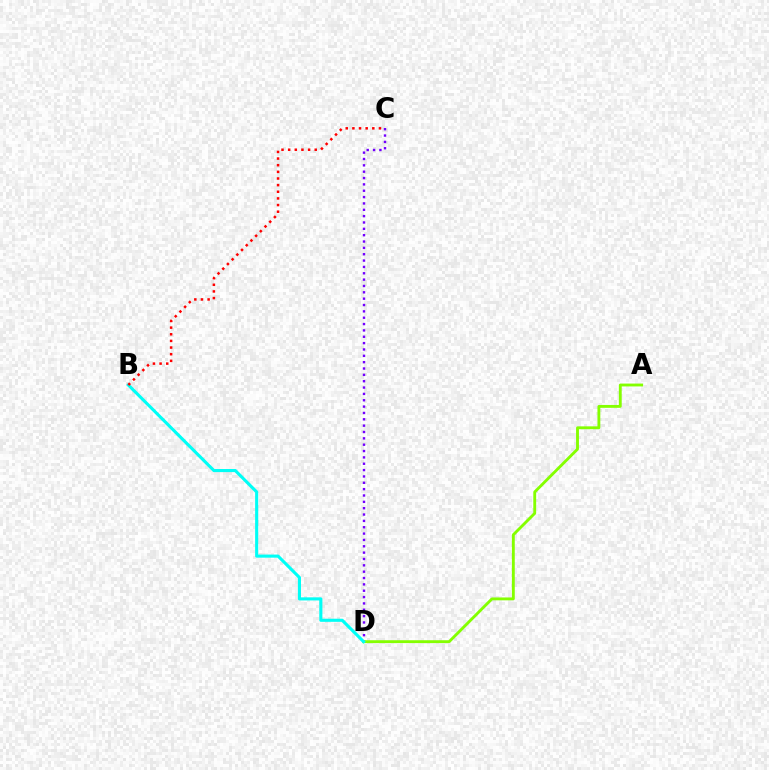{('C', 'D'): [{'color': '#7200ff', 'line_style': 'dotted', 'thickness': 1.73}], ('A', 'D'): [{'color': '#84ff00', 'line_style': 'solid', 'thickness': 2.06}], ('B', 'D'): [{'color': '#00fff6', 'line_style': 'solid', 'thickness': 2.23}], ('B', 'C'): [{'color': '#ff0000', 'line_style': 'dotted', 'thickness': 1.81}]}